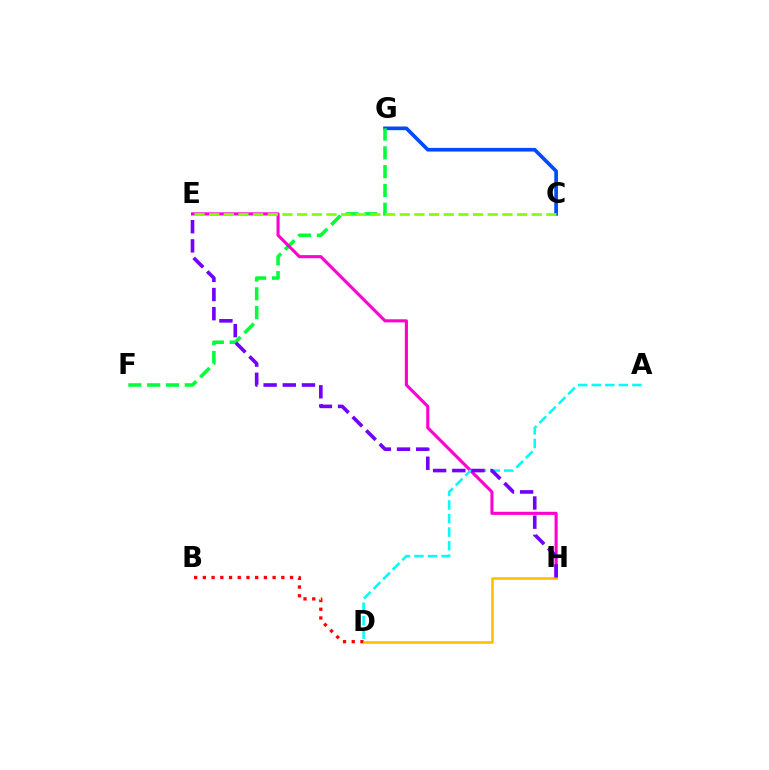{('C', 'G'): [{'color': '#004bff', 'line_style': 'solid', 'thickness': 2.64}], ('F', 'G'): [{'color': '#00ff39', 'line_style': 'dashed', 'thickness': 2.55}], ('E', 'H'): [{'color': '#ff00cf', 'line_style': 'solid', 'thickness': 2.23}, {'color': '#7200ff', 'line_style': 'dashed', 'thickness': 2.6}], ('B', 'D'): [{'color': '#ff0000', 'line_style': 'dotted', 'thickness': 2.37}], ('C', 'E'): [{'color': '#84ff00', 'line_style': 'dashed', 'thickness': 1.99}], ('A', 'D'): [{'color': '#00fff6', 'line_style': 'dashed', 'thickness': 1.84}], ('D', 'H'): [{'color': '#ffbd00', 'line_style': 'solid', 'thickness': 1.84}]}